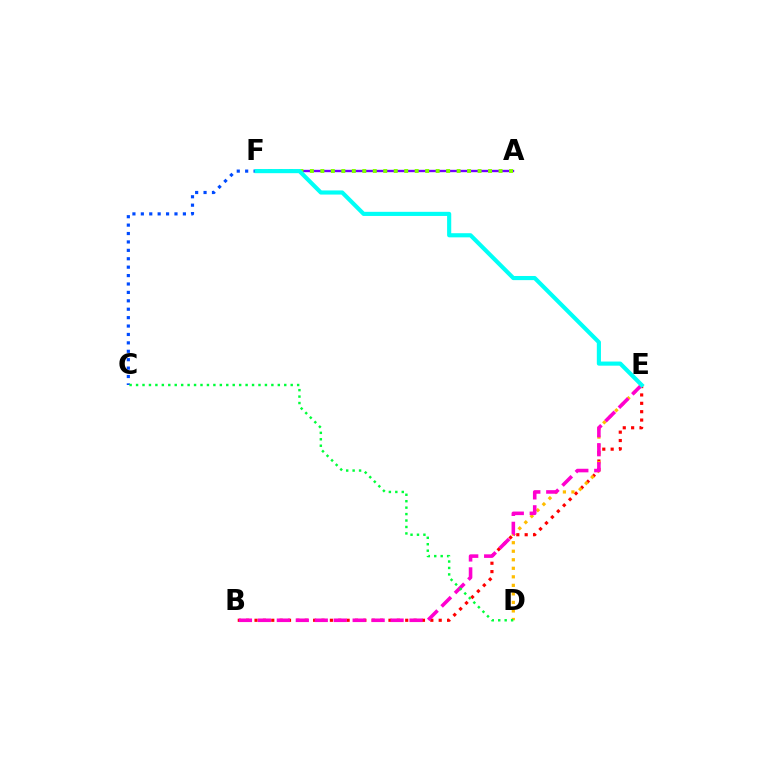{('A', 'F'): [{'color': '#7200ff', 'line_style': 'solid', 'thickness': 1.7}, {'color': '#84ff00', 'line_style': 'dotted', 'thickness': 2.85}], ('B', 'E'): [{'color': '#ff0000', 'line_style': 'dotted', 'thickness': 2.27}, {'color': '#ff00cf', 'line_style': 'dashed', 'thickness': 2.58}], ('C', 'F'): [{'color': '#004bff', 'line_style': 'dotted', 'thickness': 2.29}], ('D', 'E'): [{'color': '#ffbd00', 'line_style': 'dotted', 'thickness': 2.32}], ('E', 'F'): [{'color': '#00fff6', 'line_style': 'solid', 'thickness': 2.98}], ('C', 'D'): [{'color': '#00ff39', 'line_style': 'dotted', 'thickness': 1.75}]}